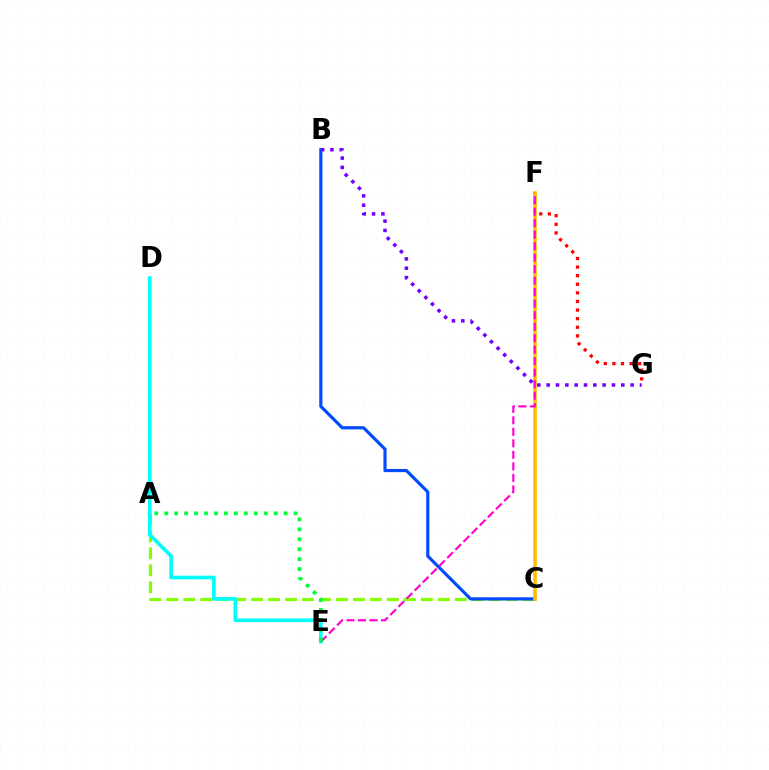{('A', 'C'): [{'color': '#84ff00', 'line_style': 'dashed', 'thickness': 2.31}], ('F', 'G'): [{'color': '#ff0000', 'line_style': 'dotted', 'thickness': 2.34}], ('D', 'E'): [{'color': '#00fff6', 'line_style': 'solid', 'thickness': 2.63}], ('B', 'C'): [{'color': '#004bff', 'line_style': 'solid', 'thickness': 2.28}], ('C', 'F'): [{'color': '#ffbd00', 'line_style': 'solid', 'thickness': 2.59}], ('E', 'F'): [{'color': '#ff00cf', 'line_style': 'dashed', 'thickness': 1.56}], ('B', 'G'): [{'color': '#7200ff', 'line_style': 'dotted', 'thickness': 2.53}], ('A', 'E'): [{'color': '#00ff39', 'line_style': 'dotted', 'thickness': 2.7}]}